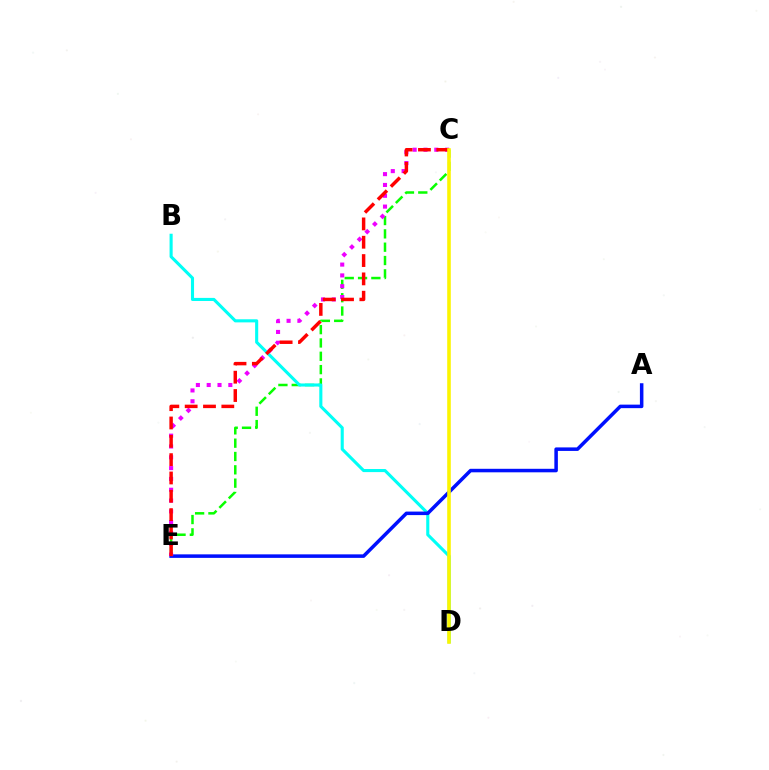{('C', 'E'): [{'color': '#08ff00', 'line_style': 'dashed', 'thickness': 1.81}, {'color': '#ee00ff', 'line_style': 'dotted', 'thickness': 2.94}, {'color': '#ff0000', 'line_style': 'dashed', 'thickness': 2.49}], ('B', 'D'): [{'color': '#00fff6', 'line_style': 'solid', 'thickness': 2.23}], ('A', 'E'): [{'color': '#0010ff', 'line_style': 'solid', 'thickness': 2.53}], ('C', 'D'): [{'color': '#fcf500', 'line_style': 'solid', 'thickness': 2.58}]}